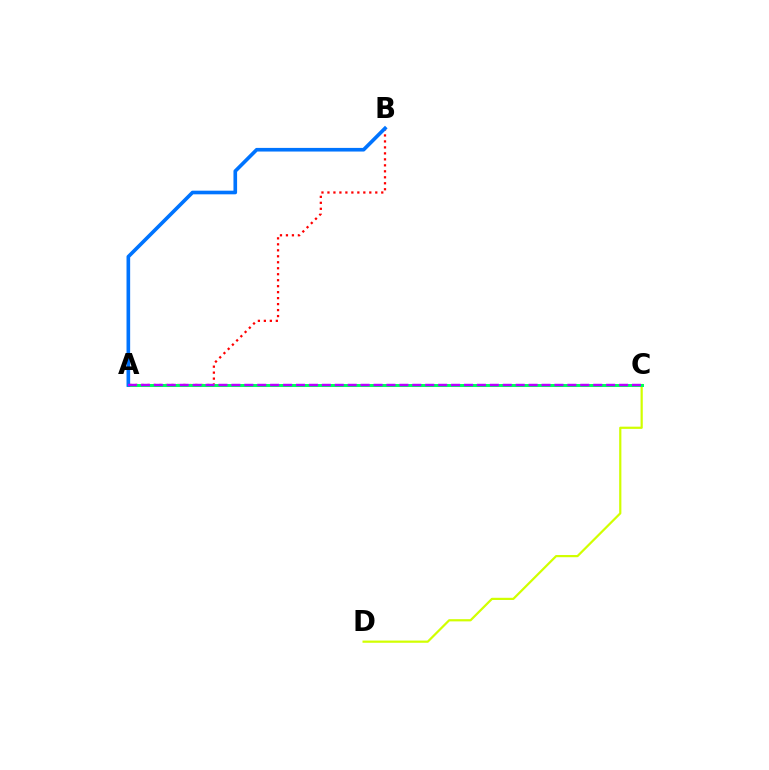{('C', 'D'): [{'color': '#d1ff00', 'line_style': 'solid', 'thickness': 1.59}], ('A', 'B'): [{'color': '#ff0000', 'line_style': 'dotted', 'thickness': 1.62}, {'color': '#0074ff', 'line_style': 'solid', 'thickness': 2.62}], ('A', 'C'): [{'color': '#00ff5c', 'line_style': 'solid', 'thickness': 2.16}, {'color': '#b900ff', 'line_style': 'dashed', 'thickness': 1.76}]}